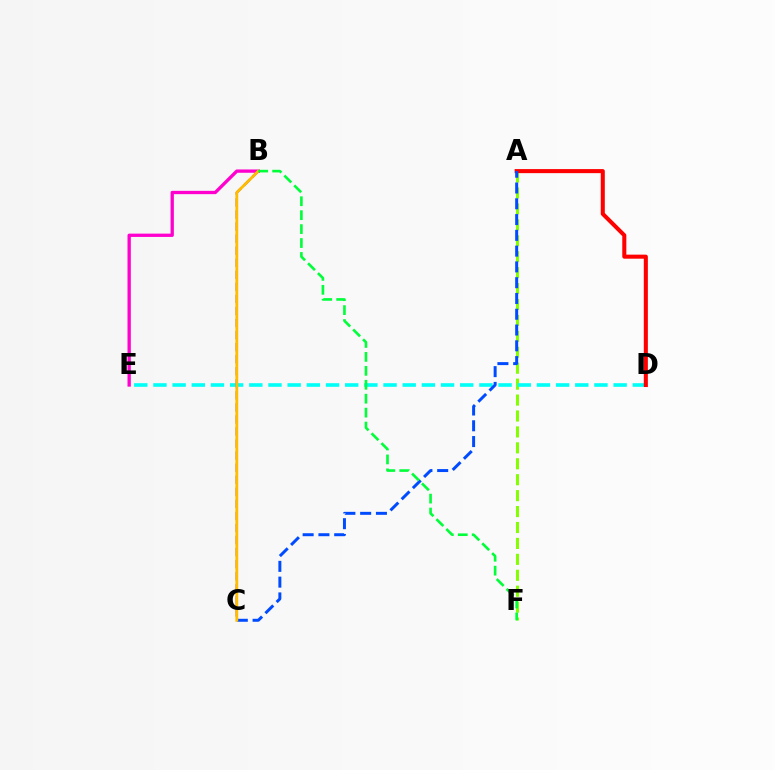{('B', 'E'): [{'color': '#ff00cf', 'line_style': 'solid', 'thickness': 2.38}], ('A', 'F'): [{'color': '#84ff00', 'line_style': 'dashed', 'thickness': 2.16}], ('D', 'E'): [{'color': '#00fff6', 'line_style': 'dashed', 'thickness': 2.6}], ('B', 'C'): [{'color': '#7200ff', 'line_style': 'dashed', 'thickness': 1.64}, {'color': '#ffbd00', 'line_style': 'solid', 'thickness': 2.03}], ('A', 'D'): [{'color': '#ff0000', 'line_style': 'solid', 'thickness': 2.92}], ('A', 'C'): [{'color': '#004bff', 'line_style': 'dashed', 'thickness': 2.14}], ('B', 'F'): [{'color': '#00ff39', 'line_style': 'dashed', 'thickness': 1.89}]}